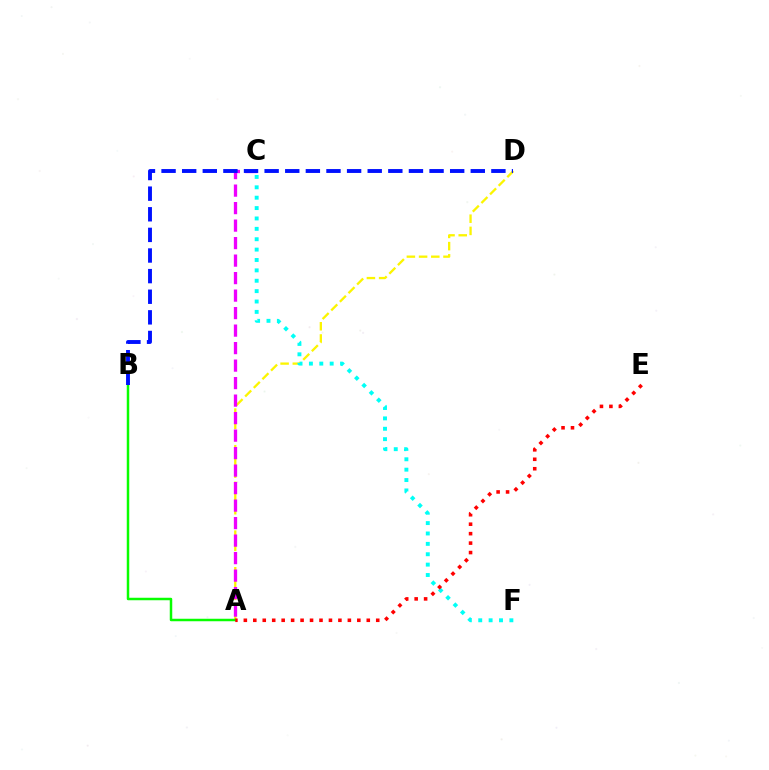{('A', 'D'): [{'color': '#fcf500', 'line_style': 'dashed', 'thickness': 1.66}], ('A', 'B'): [{'color': '#08ff00', 'line_style': 'solid', 'thickness': 1.79}], ('A', 'C'): [{'color': '#ee00ff', 'line_style': 'dashed', 'thickness': 2.38}], ('C', 'F'): [{'color': '#00fff6', 'line_style': 'dotted', 'thickness': 2.82}], ('A', 'E'): [{'color': '#ff0000', 'line_style': 'dotted', 'thickness': 2.57}], ('B', 'D'): [{'color': '#0010ff', 'line_style': 'dashed', 'thickness': 2.8}]}